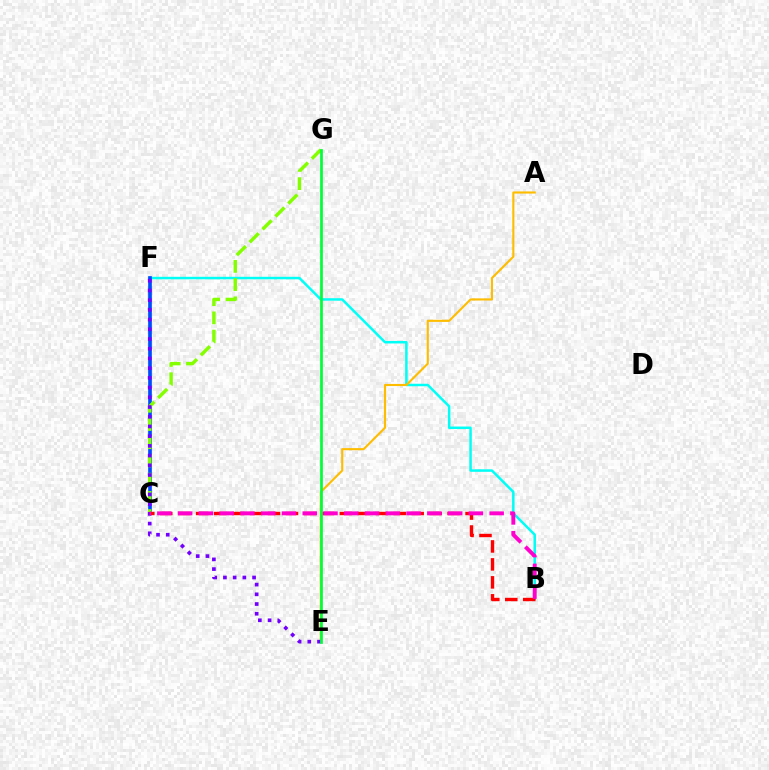{('B', 'F'): [{'color': '#00fff6', 'line_style': 'solid', 'thickness': 1.8}], ('C', 'F'): [{'color': '#004bff', 'line_style': 'solid', 'thickness': 2.65}], ('A', 'E'): [{'color': '#ffbd00', 'line_style': 'solid', 'thickness': 1.52}], ('C', 'G'): [{'color': '#84ff00', 'line_style': 'dashed', 'thickness': 2.47}], ('E', 'F'): [{'color': '#7200ff', 'line_style': 'dotted', 'thickness': 2.64}], ('B', 'C'): [{'color': '#ff0000', 'line_style': 'dashed', 'thickness': 2.44}, {'color': '#ff00cf', 'line_style': 'dashed', 'thickness': 2.82}], ('E', 'G'): [{'color': '#00ff39', 'line_style': 'solid', 'thickness': 1.96}]}